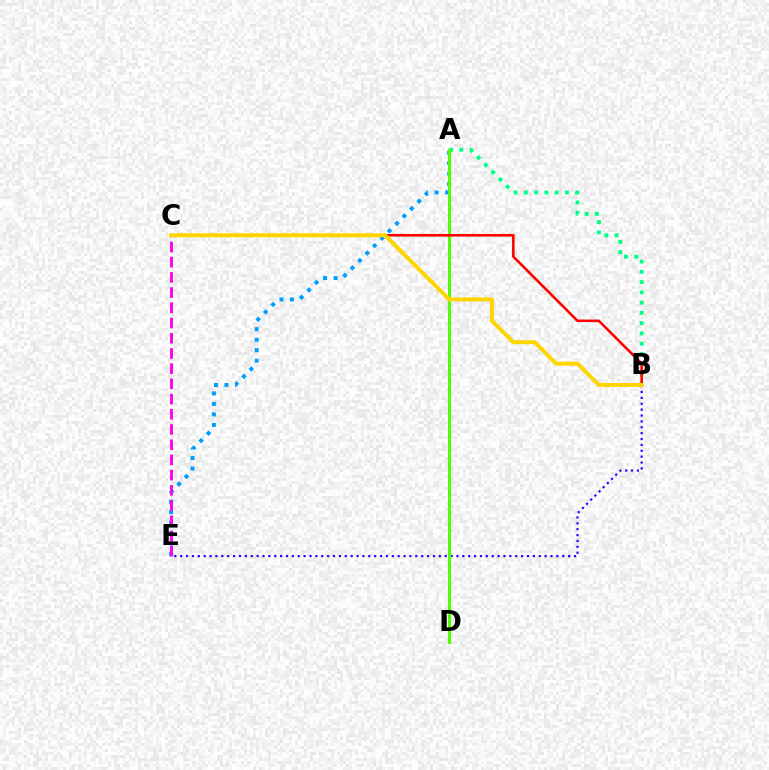{('A', 'B'): [{'color': '#00ff86', 'line_style': 'dotted', 'thickness': 2.79}], ('A', 'E'): [{'color': '#009eff', 'line_style': 'dotted', 'thickness': 2.85}], ('C', 'E'): [{'color': '#ff00ed', 'line_style': 'dashed', 'thickness': 2.07}], ('B', 'E'): [{'color': '#3700ff', 'line_style': 'dotted', 'thickness': 1.6}], ('A', 'D'): [{'color': '#4fff00', 'line_style': 'solid', 'thickness': 2.16}], ('B', 'C'): [{'color': '#ff0000', 'line_style': 'solid', 'thickness': 1.85}, {'color': '#ffd500', 'line_style': 'solid', 'thickness': 2.86}]}